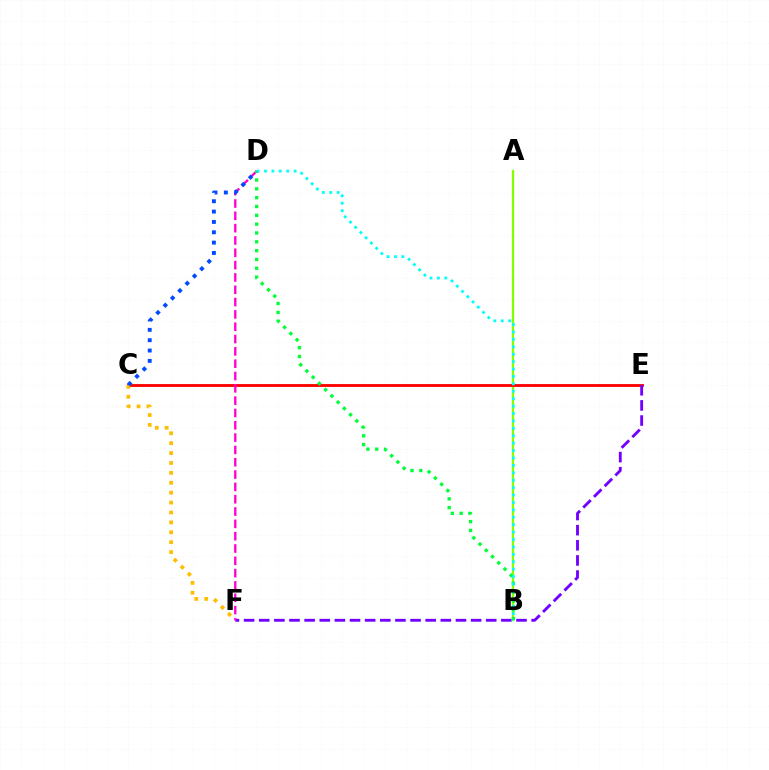{('A', 'B'): [{'color': '#84ff00', 'line_style': 'solid', 'thickness': 1.64}], ('C', 'E'): [{'color': '#ff0000', 'line_style': 'solid', 'thickness': 2.05}], ('C', 'F'): [{'color': '#ffbd00', 'line_style': 'dotted', 'thickness': 2.69}], ('E', 'F'): [{'color': '#7200ff', 'line_style': 'dashed', 'thickness': 2.06}], ('D', 'F'): [{'color': '#ff00cf', 'line_style': 'dashed', 'thickness': 1.67}], ('B', 'D'): [{'color': '#00ff39', 'line_style': 'dotted', 'thickness': 2.4}, {'color': '#00fff6', 'line_style': 'dotted', 'thickness': 2.01}], ('C', 'D'): [{'color': '#004bff', 'line_style': 'dotted', 'thickness': 2.81}]}